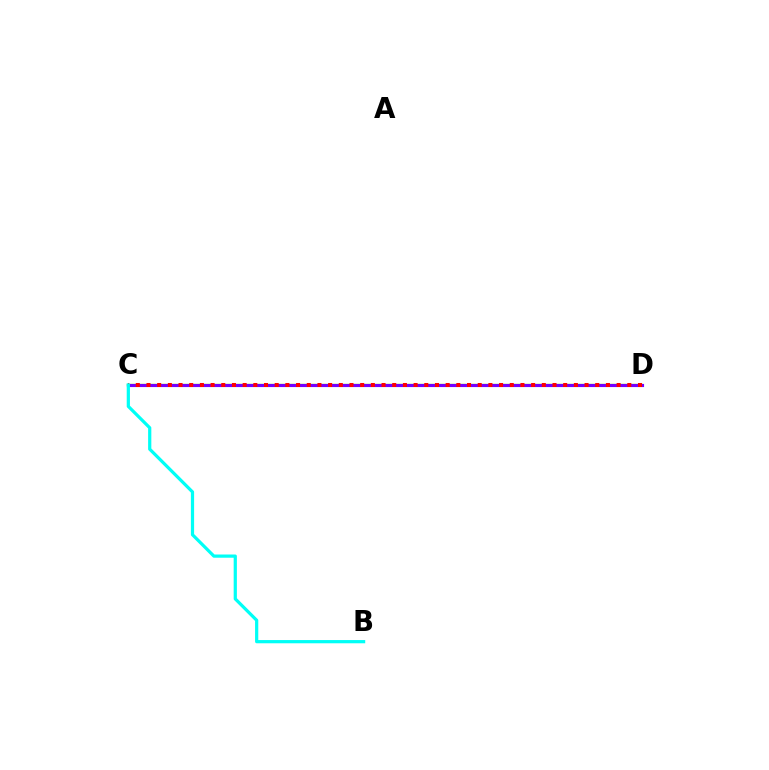{('C', 'D'): [{'color': '#84ff00', 'line_style': 'solid', 'thickness': 1.69}, {'color': '#7200ff', 'line_style': 'solid', 'thickness': 2.26}, {'color': '#ff0000', 'line_style': 'dotted', 'thickness': 2.9}], ('B', 'C'): [{'color': '#00fff6', 'line_style': 'solid', 'thickness': 2.32}]}